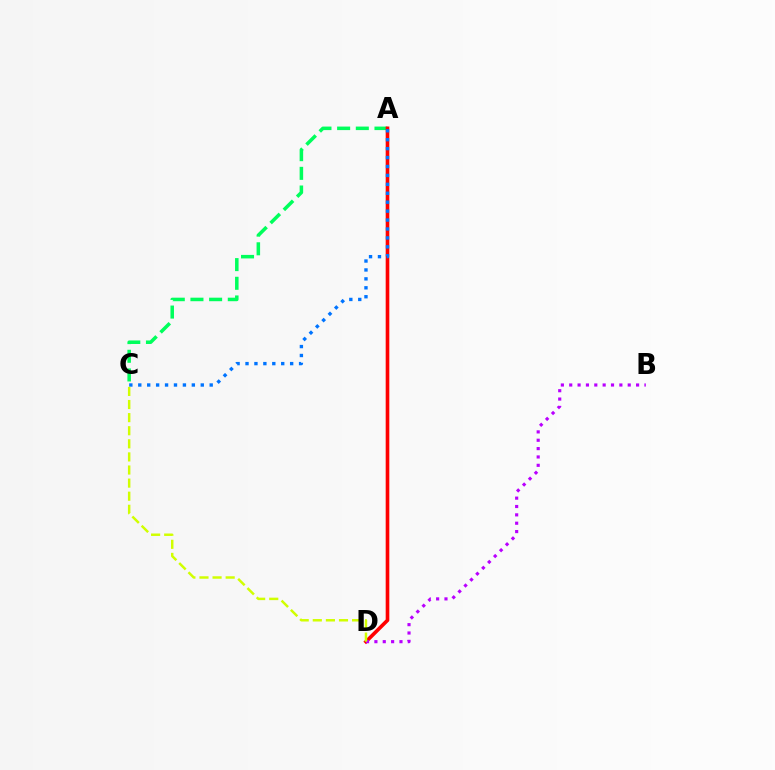{('A', 'C'): [{'color': '#00ff5c', 'line_style': 'dashed', 'thickness': 2.54}, {'color': '#0074ff', 'line_style': 'dotted', 'thickness': 2.43}], ('A', 'D'): [{'color': '#ff0000', 'line_style': 'solid', 'thickness': 2.62}], ('B', 'D'): [{'color': '#b900ff', 'line_style': 'dotted', 'thickness': 2.27}], ('C', 'D'): [{'color': '#d1ff00', 'line_style': 'dashed', 'thickness': 1.78}]}